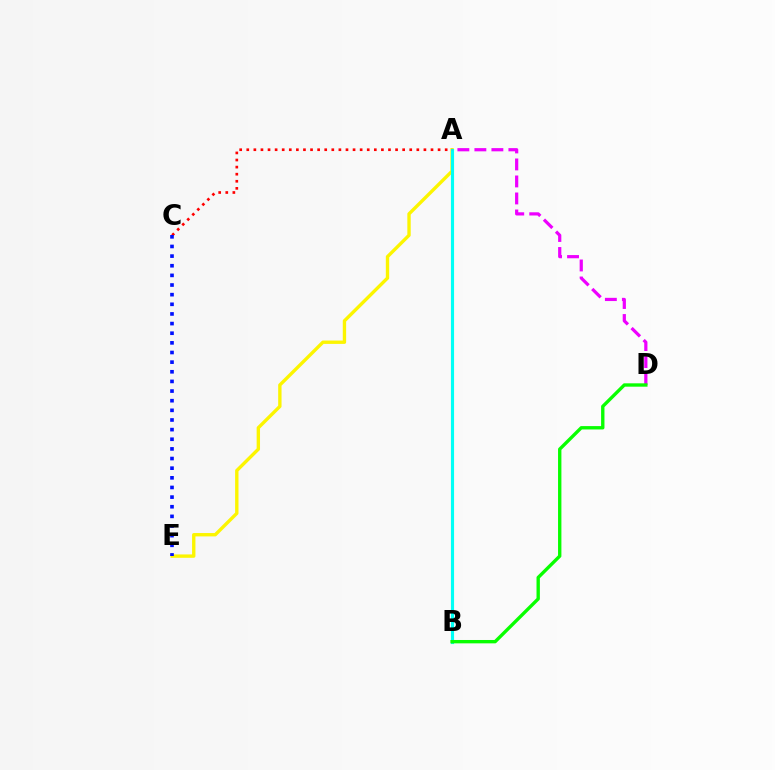{('A', 'D'): [{'color': '#ee00ff', 'line_style': 'dashed', 'thickness': 2.31}], ('A', 'E'): [{'color': '#fcf500', 'line_style': 'solid', 'thickness': 2.42}], ('A', 'B'): [{'color': '#00fff6', 'line_style': 'solid', 'thickness': 2.26}], ('B', 'D'): [{'color': '#08ff00', 'line_style': 'solid', 'thickness': 2.42}], ('A', 'C'): [{'color': '#ff0000', 'line_style': 'dotted', 'thickness': 1.93}], ('C', 'E'): [{'color': '#0010ff', 'line_style': 'dotted', 'thickness': 2.62}]}